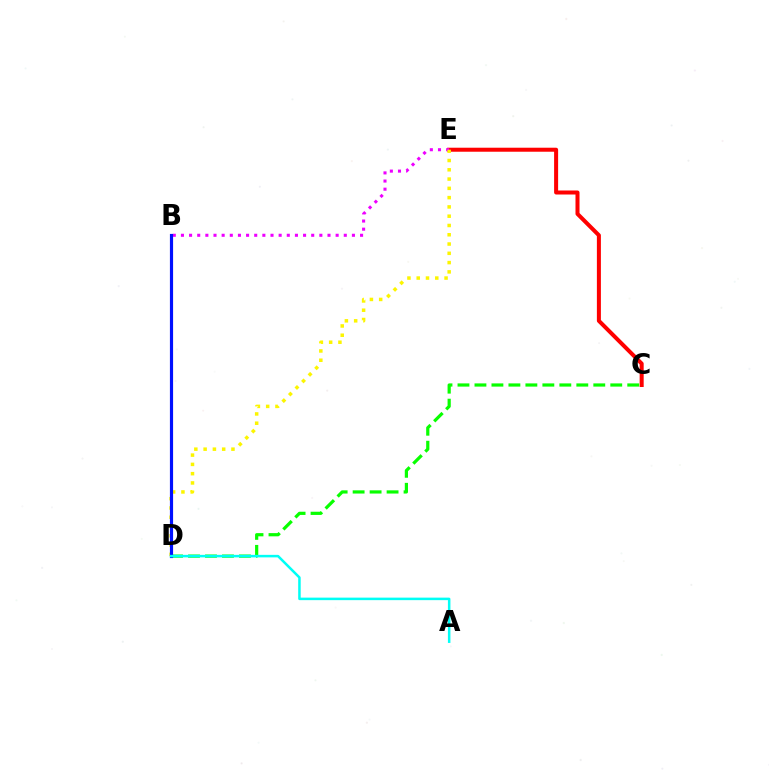{('C', 'E'): [{'color': '#ff0000', 'line_style': 'solid', 'thickness': 2.89}], ('B', 'E'): [{'color': '#ee00ff', 'line_style': 'dotted', 'thickness': 2.21}], ('D', 'E'): [{'color': '#fcf500', 'line_style': 'dotted', 'thickness': 2.52}], ('C', 'D'): [{'color': '#08ff00', 'line_style': 'dashed', 'thickness': 2.31}], ('B', 'D'): [{'color': '#0010ff', 'line_style': 'solid', 'thickness': 2.28}], ('A', 'D'): [{'color': '#00fff6', 'line_style': 'solid', 'thickness': 1.81}]}